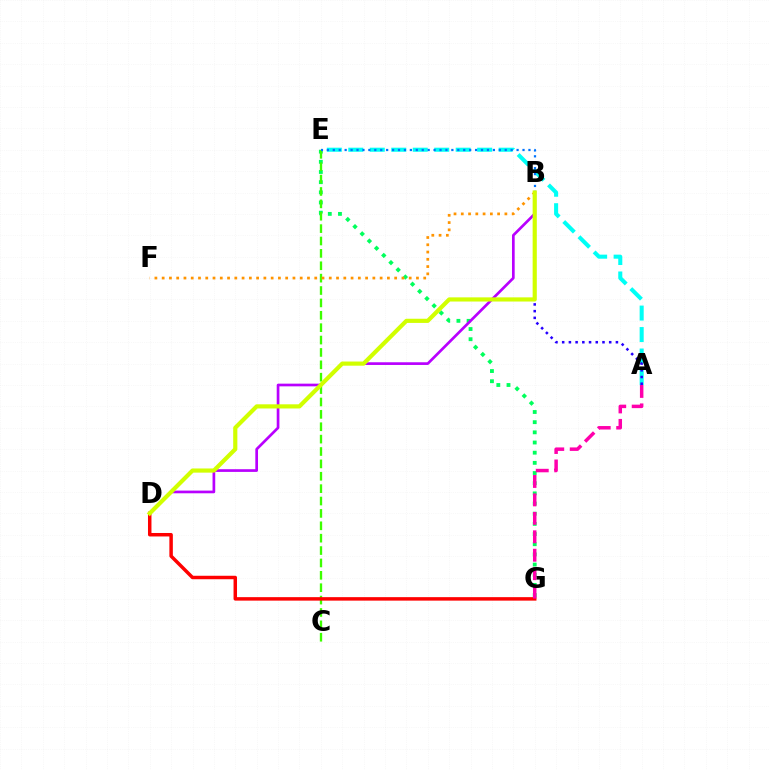{('E', 'G'): [{'color': '#00ff5c', 'line_style': 'dotted', 'thickness': 2.76}], ('C', 'E'): [{'color': '#3dff00', 'line_style': 'dashed', 'thickness': 1.68}], ('B', 'D'): [{'color': '#b900ff', 'line_style': 'solid', 'thickness': 1.94}, {'color': '#d1ff00', 'line_style': 'solid', 'thickness': 3.0}], ('A', 'E'): [{'color': '#00fff6', 'line_style': 'dashed', 'thickness': 2.92}], ('A', 'B'): [{'color': '#2500ff', 'line_style': 'dotted', 'thickness': 1.82}], ('B', 'F'): [{'color': '#ff9400', 'line_style': 'dotted', 'thickness': 1.97}], ('D', 'G'): [{'color': '#ff0000', 'line_style': 'solid', 'thickness': 2.5}], ('B', 'E'): [{'color': '#0074ff', 'line_style': 'dotted', 'thickness': 1.61}], ('A', 'G'): [{'color': '#ff00ac', 'line_style': 'dashed', 'thickness': 2.51}]}